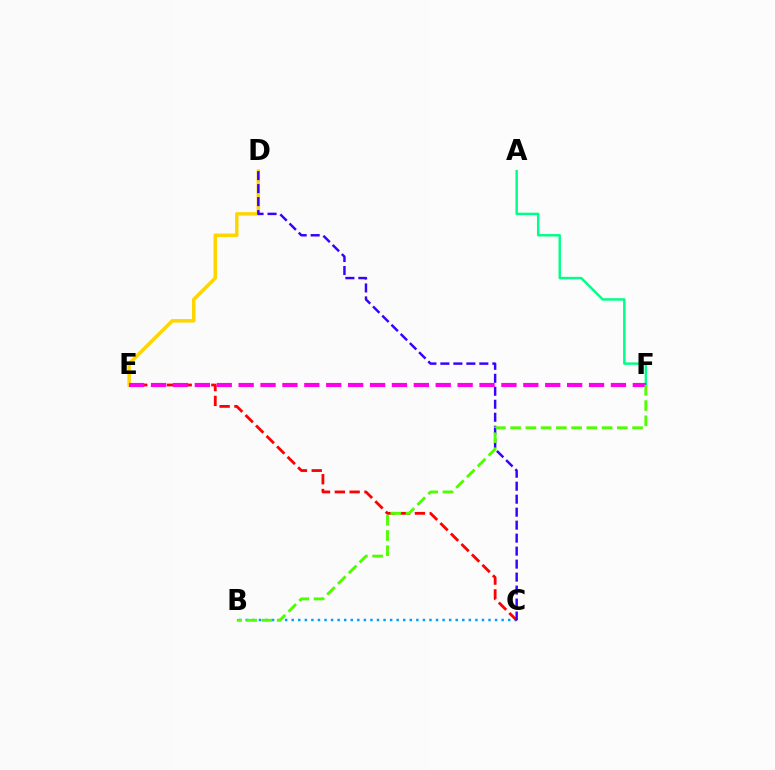{('A', 'F'): [{'color': '#00ff86', 'line_style': 'solid', 'thickness': 1.76}], ('B', 'C'): [{'color': '#009eff', 'line_style': 'dotted', 'thickness': 1.78}], ('C', 'E'): [{'color': '#ff0000', 'line_style': 'dashed', 'thickness': 2.01}], ('D', 'E'): [{'color': '#ffd500', 'line_style': 'solid', 'thickness': 2.51}], ('C', 'D'): [{'color': '#3700ff', 'line_style': 'dashed', 'thickness': 1.76}], ('E', 'F'): [{'color': '#ff00ed', 'line_style': 'dashed', 'thickness': 2.98}], ('B', 'F'): [{'color': '#4fff00', 'line_style': 'dashed', 'thickness': 2.07}]}